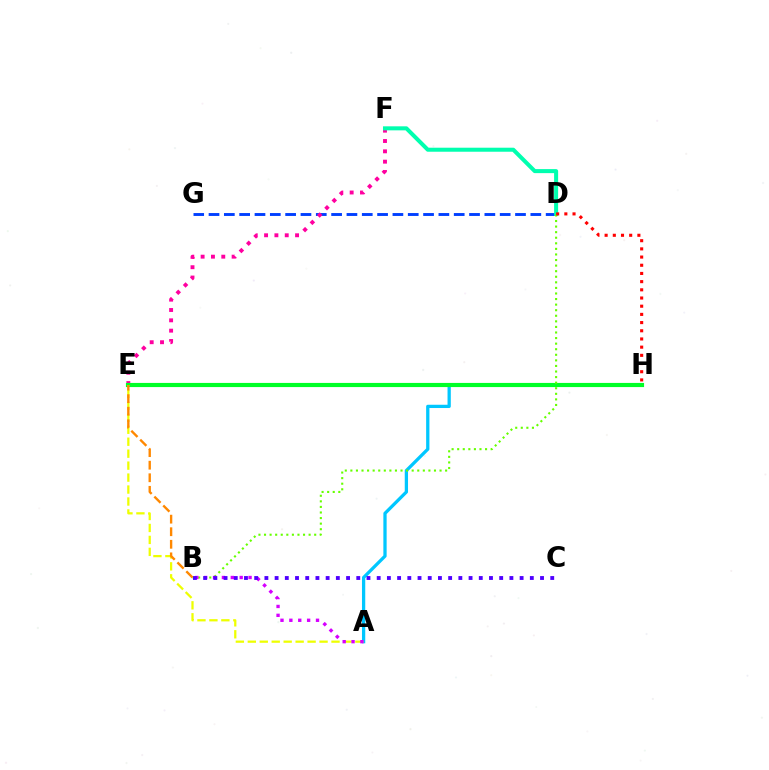{('A', 'H'): [{'color': '#00c7ff', 'line_style': 'solid', 'thickness': 2.36}], ('D', 'G'): [{'color': '#003fff', 'line_style': 'dashed', 'thickness': 2.08}], ('E', 'F'): [{'color': '#ff00a0', 'line_style': 'dotted', 'thickness': 2.81}], ('E', 'H'): [{'color': '#00ff27', 'line_style': 'solid', 'thickness': 2.99}], ('D', 'F'): [{'color': '#00ffaf', 'line_style': 'solid', 'thickness': 2.9}], ('B', 'D'): [{'color': '#66ff00', 'line_style': 'dotted', 'thickness': 1.51}], ('A', 'E'): [{'color': '#eeff00', 'line_style': 'dashed', 'thickness': 1.62}], ('A', 'B'): [{'color': '#d600ff', 'line_style': 'dotted', 'thickness': 2.41}], ('D', 'H'): [{'color': '#ff0000', 'line_style': 'dotted', 'thickness': 2.23}], ('B', 'C'): [{'color': '#4f00ff', 'line_style': 'dotted', 'thickness': 2.77}], ('B', 'E'): [{'color': '#ff8800', 'line_style': 'dashed', 'thickness': 1.71}]}